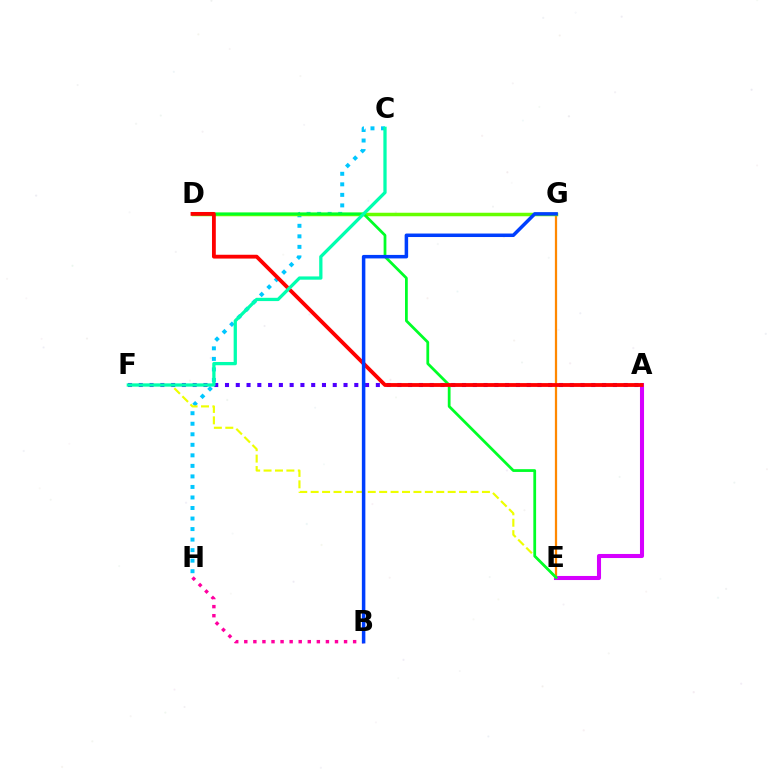{('C', 'H'): [{'color': '#00c7ff', 'line_style': 'dotted', 'thickness': 2.86}], ('E', 'G'): [{'color': '#ff8800', 'line_style': 'solid', 'thickness': 1.62}], ('D', 'G'): [{'color': '#66ff00', 'line_style': 'solid', 'thickness': 2.52}], ('A', 'F'): [{'color': '#4f00ff', 'line_style': 'dotted', 'thickness': 2.93}], ('A', 'E'): [{'color': '#d600ff', 'line_style': 'solid', 'thickness': 2.93}], ('E', 'F'): [{'color': '#eeff00', 'line_style': 'dashed', 'thickness': 1.55}], ('D', 'E'): [{'color': '#00ff27', 'line_style': 'solid', 'thickness': 1.99}], ('B', 'H'): [{'color': '#ff00a0', 'line_style': 'dotted', 'thickness': 2.46}], ('A', 'D'): [{'color': '#ff0000', 'line_style': 'solid', 'thickness': 2.75}], ('B', 'G'): [{'color': '#003fff', 'line_style': 'solid', 'thickness': 2.52}], ('C', 'F'): [{'color': '#00ffaf', 'line_style': 'solid', 'thickness': 2.35}]}